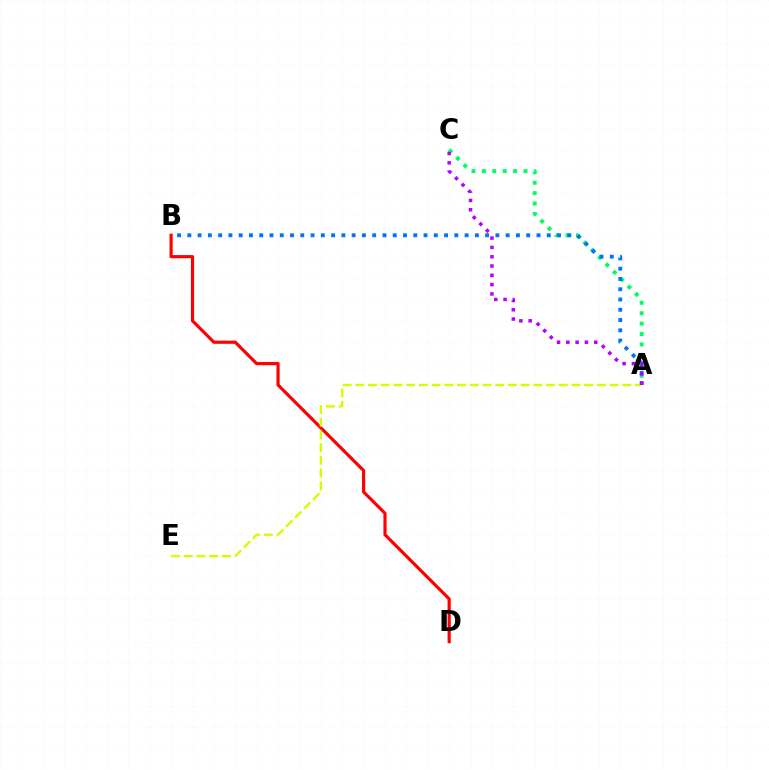{('A', 'C'): [{'color': '#00ff5c', 'line_style': 'dotted', 'thickness': 2.83}, {'color': '#b900ff', 'line_style': 'dotted', 'thickness': 2.53}], ('B', 'D'): [{'color': '#ff0000', 'line_style': 'solid', 'thickness': 2.28}], ('A', 'B'): [{'color': '#0074ff', 'line_style': 'dotted', 'thickness': 2.79}], ('A', 'E'): [{'color': '#d1ff00', 'line_style': 'dashed', 'thickness': 1.73}]}